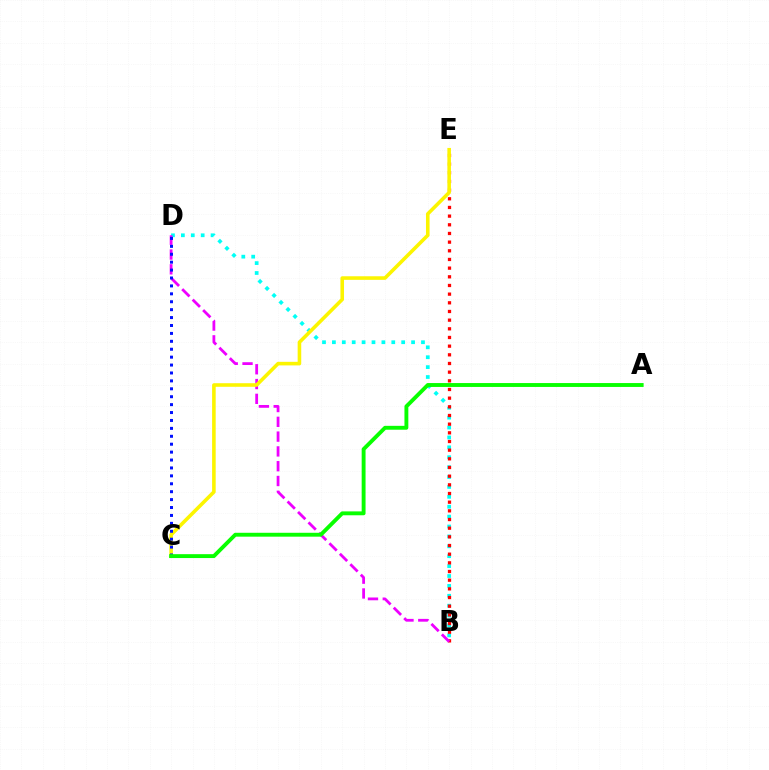{('B', 'D'): [{'color': '#00fff6', 'line_style': 'dotted', 'thickness': 2.69}, {'color': '#ee00ff', 'line_style': 'dashed', 'thickness': 2.01}], ('B', 'E'): [{'color': '#ff0000', 'line_style': 'dotted', 'thickness': 2.36}], ('C', 'E'): [{'color': '#fcf500', 'line_style': 'solid', 'thickness': 2.58}], ('C', 'D'): [{'color': '#0010ff', 'line_style': 'dotted', 'thickness': 2.15}], ('A', 'C'): [{'color': '#08ff00', 'line_style': 'solid', 'thickness': 2.8}]}